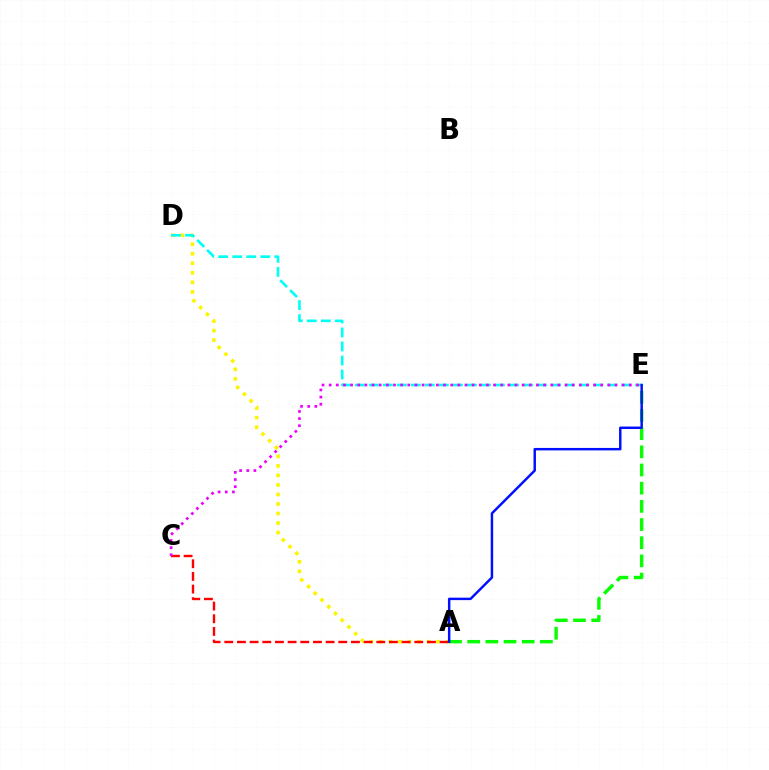{('A', 'D'): [{'color': '#fcf500', 'line_style': 'dotted', 'thickness': 2.59}], ('A', 'C'): [{'color': '#ff0000', 'line_style': 'dashed', 'thickness': 1.72}], ('A', 'E'): [{'color': '#08ff00', 'line_style': 'dashed', 'thickness': 2.47}, {'color': '#0010ff', 'line_style': 'solid', 'thickness': 1.77}], ('D', 'E'): [{'color': '#00fff6', 'line_style': 'dashed', 'thickness': 1.9}], ('C', 'E'): [{'color': '#ee00ff', 'line_style': 'dotted', 'thickness': 1.94}]}